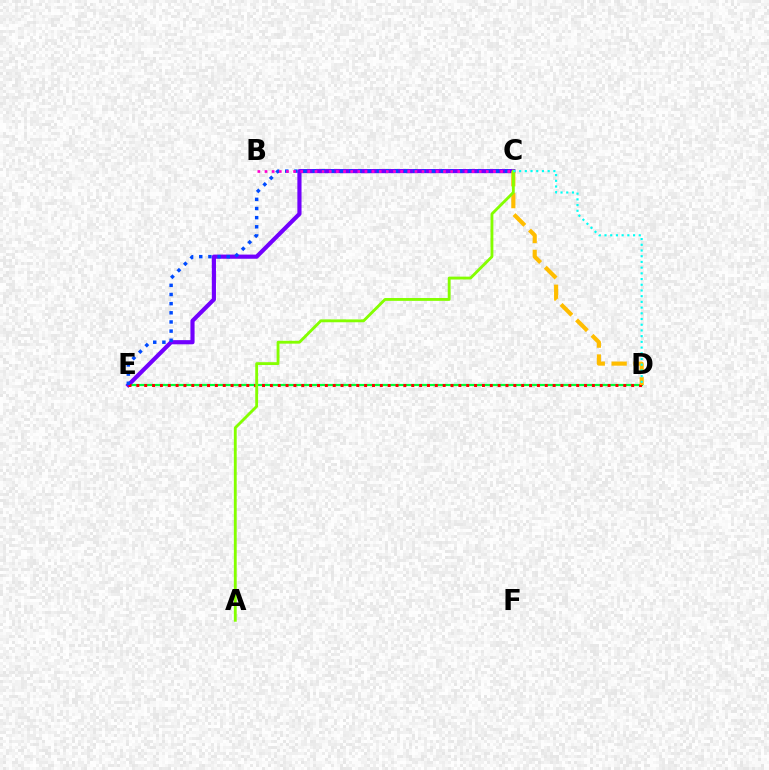{('D', 'E'): [{'color': '#00ff39', 'line_style': 'solid', 'thickness': 1.59}, {'color': '#ff0000', 'line_style': 'dotted', 'thickness': 2.13}], ('C', 'E'): [{'color': '#7200ff', 'line_style': 'solid', 'thickness': 2.99}, {'color': '#004bff', 'line_style': 'dotted', 'thickness': 2.49}], ('C', 'D'): [{'color': '#ffbd00', 'line_style': 'dashed', 'thickness': 2.97}, {'color': '#00fff6', 'line_style': 'dotted', 'thickness': 1.55}], ('B', 'C'): [{'color': '#ff00cf', 'line_style': 'dotted', 'thickness': 1.94}], ('A', 'C'): [{'color': '#84ff00', 'line_style': 'solid', 'thickness': 2.05}]}